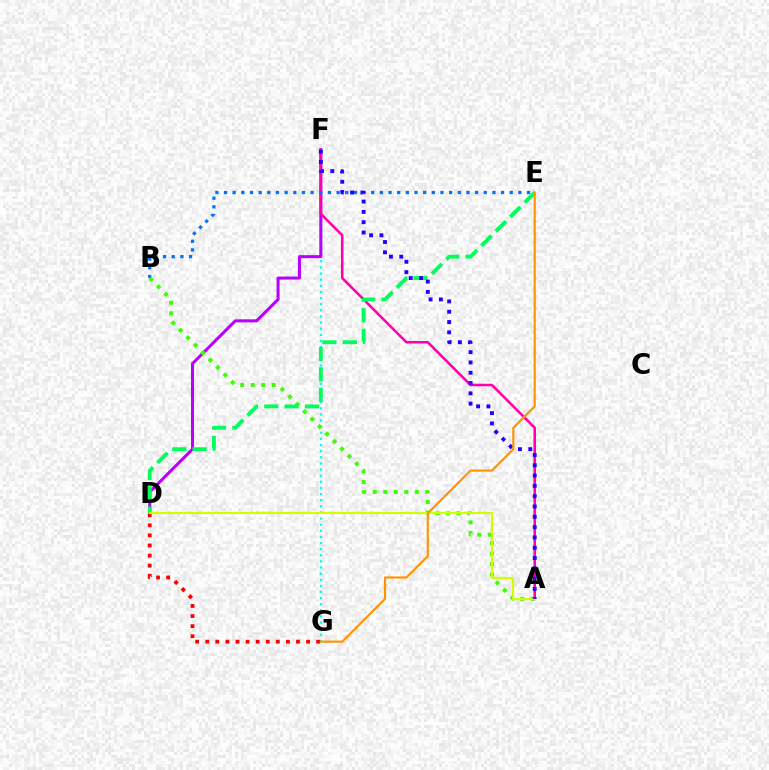{('F', 'G'): [{'color': '#00fff6', 'line_style': 'dotted', 'thickness': 1.66}], ('D', 'F'): [{'color': '#b900ff', 'line_style': 'solid', 'thickness': 2.18}], ('A', 'F'): [{'color': '#ff00ac', 'line_style': 'solid', 'thickness': 1.83}, {'color': '#2500ff', 'line_style': 'dotted', 'thickness': 2.8}], ('B', 'E'): [{'color': '#0074ff', 'line_style': 'dotted', 'thickness': 2.35}], ('D', 'G'): [{'color': '#ff0000', 'line_style': 'dotted', 'thickness': 2.74}], ('A', 'B'): [{'color': '#3dff00', 'line_style': 'dotted', 'thickness': 2.86}], ('D', 'E'): [{'color': '#00ff5c', 'line_style': 'dashed', 'thickness': 2.77}], ('A', 'D'): [{'color': '#d1ff00', 'line_style': 'solid', 'thickness': 1.57}], ('E', 'G'): [{'color': '#ff9400', 'line_style': 'solid', 'thickness': 1.55}]}